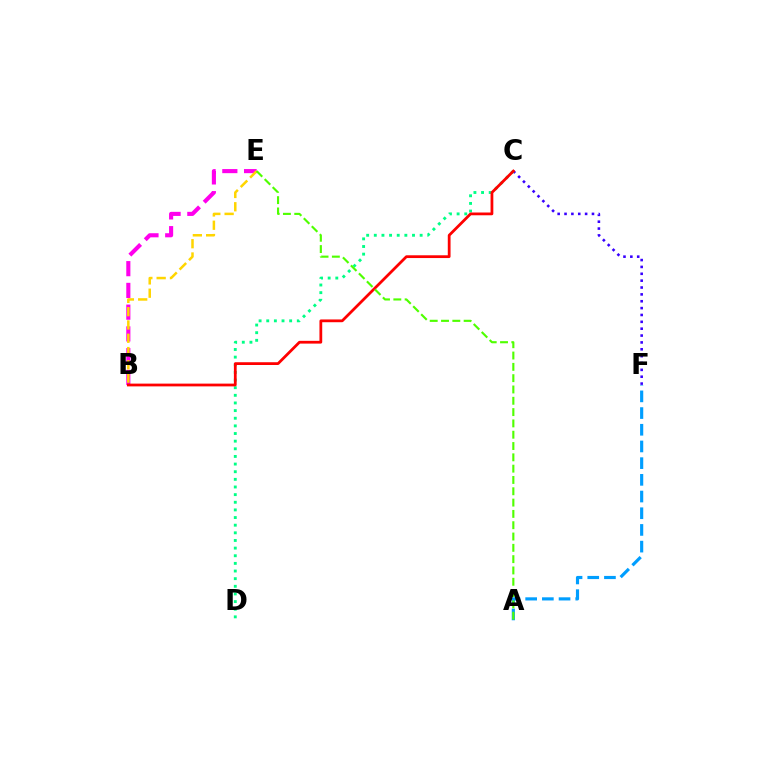{('C', 'F'): [{'color': '#3700ff', 'line_style': 'dotted', 'thickness': 1.86}], ('A', 'F'): [{'color': '#009eff', 'line_style': 'dashed', 'thickness': 2.27}], ('C', 'D'): [{'color': '#00ff86', 'line_style': 'dotted', 'thickness': 2.08}], ('B', 'E'): [{'color': '#ff00ed', 'line_style': 'dashed', 'thickness': 2.95}, {'color': '#ffd500', 'line_style': 'dashed', 'thickness': 1.81}], ('B', 'C'): [{'color': '#ff0000', 'line_style': 'solid', 'thickness': 1.99}], ('A', 'E'): [{'color': '#4fff00', 'line_style': 'dashed', 'thickness': 1.54}]}